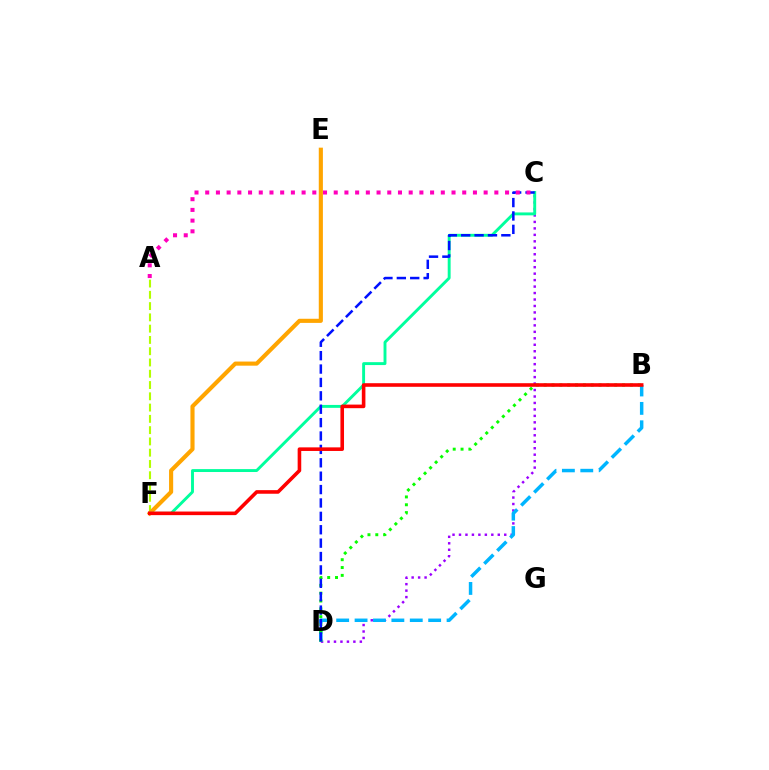{('A', 'F'): [{'color': '#b3ff00', 'line_style': 'dashed', 'thickness': 1.53}], ('C', 'D'): [{'color': '#9b00ff', 'line_style': 'dotted', 'thickness': 1.76}, {'color': '#0010ff', 'line_style': 'dashed', 'thickness': 1.82}], ('E', 'F'): [{'color': '#ffa500', 'line_style': 'solid', 'thickness': 2.97}], ('B', 'D'): [{'color': '#00b5ff', 'line_style': 'dashed', 'thickness': 2.5}, {'color': '#08ff00', 'line_style': 'dotted', 'thickness': 2.13}], ('C', 'F'): [{'color': '#00ff9d', 'line_style': 'solid', 'thickness': 2.09}], ('B', 'F'): [{'color': '#ff0000', 'line_style': 'solid', 'thickness': 2.59}], ('A', 'C'): [{'color': '#ff00bd', 'line_style': 'dotted', 'thickness': 2.91}]}